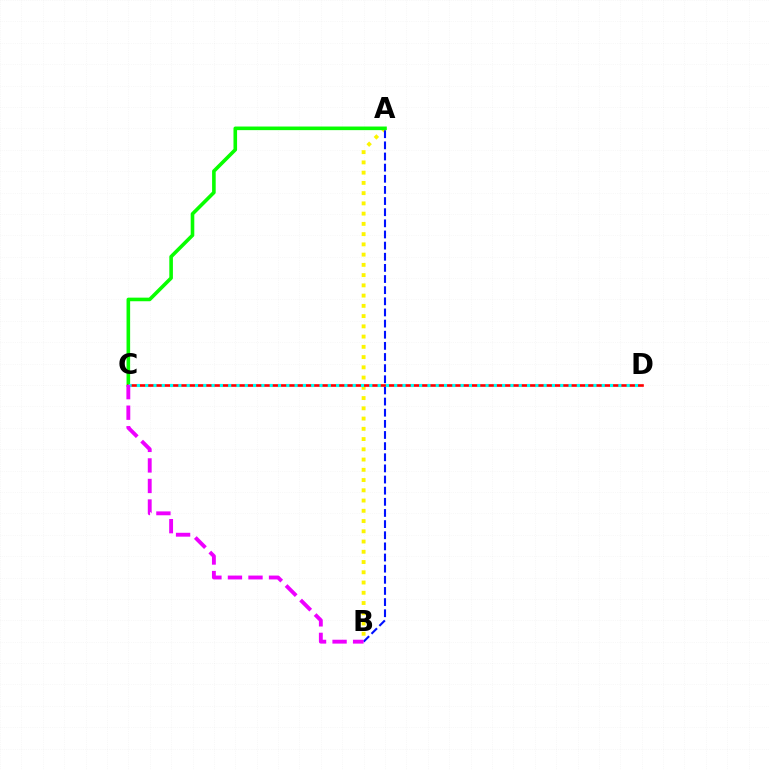{('A', 'B'): [{'color': '#fcf500', 'line_style': 'dotted', 'thickness': 2.78}, {'color': '#0010ff', 'line_style': 'dashed', 'thickness': 1.51}], ('A', 'C'): [{'color': '#08ff00', 'line_style': 'solid', 'thickness': 2.59}], ('C', 'D'): [{'color': '#ff0000', 'line_style': 'solid', 'thickness': 1.91}, {'color': '#00fff6', 'line_style': 'dotted', 'thickness': 2.26}], ('B', 'C'): [{'color': '#ee00ff', 'line_style': 'dashed', 'thickness': 2.79}]}